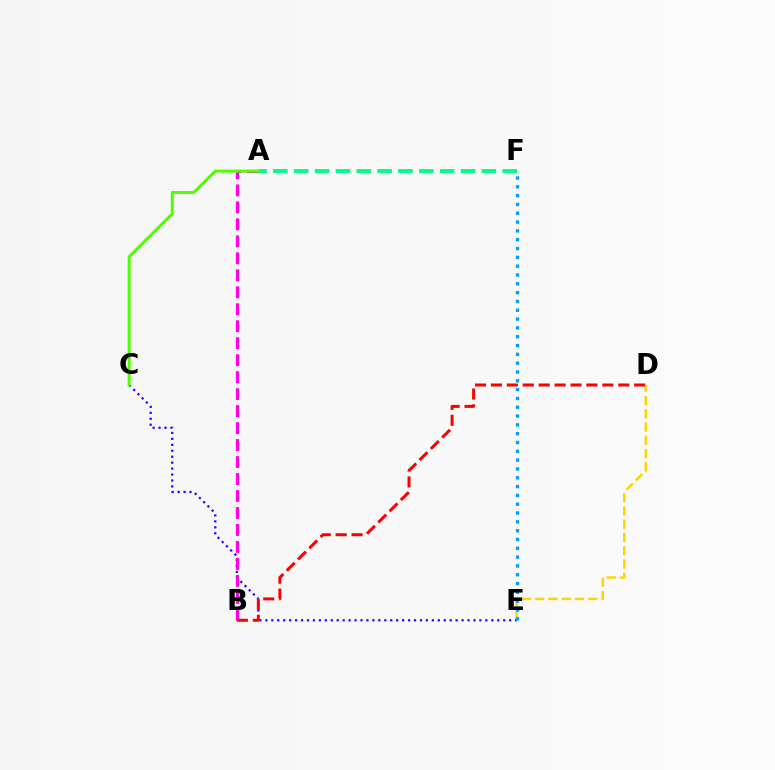{('A', 'F'): [{'color': '#00ff86', 'line_style': 'dashed', 'thickness': 2.83}], ('D', 'E'): [{'color': '#ffd500', 'line_style': 'dashed', 'thickness': 1.8}], ('C', 'E'): [{'color': '#3700ff', 'line_style': 'dotted', 'thickness': 1.62}], ('E', 'F'): [{'color': '#009eff', 'line_style': 'dotted', 'thickness': 2.4}], ('A', 'B'): [{'color': '#ff00ed', 'line_style': 'dashed', 'thickness': 2.31}], ('B', 'D'): [{'color': '#ff0000', 'line_style': 'dashed', 'thickness': 2.16}], ('A', 'C'): [{'color': '#4fff00', 'line_style': 'solid', 'thickness': 2.12}]}